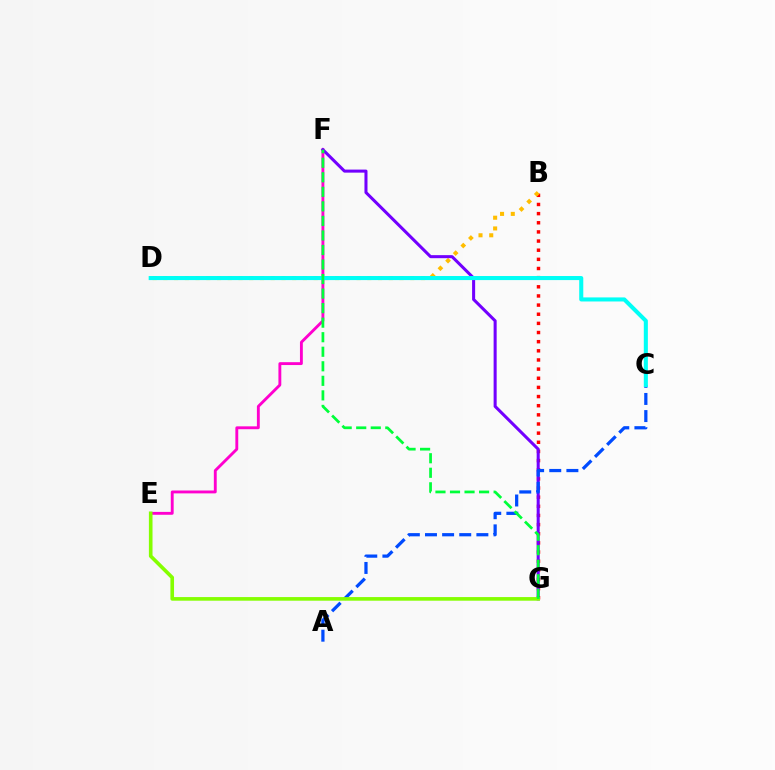{('B', 'G'): [{'color': '#ff0000', 'line_style': 'dotted', 'thickness': 2.49}], ('B', 'D'): [{'color': '#ffbd00', 'line_style': 'dotted', 'thickness': 2.92}], ('E', 'F'): [{'color': '#ff00cf', 'line_style': 'solid', 'thickness': 2.07}], ('F', 'G'): [{'color': '#7200ff', 'line_style': 'solid', 'thickness': 2.19}, {'color': '#00ff39', 'line_style': 'dashed', 'thickness': 1.97}], ('A', 'C'): [{'color': '#004bff', 'line_style': 'dashed', 'thickness': 2.33}], ('C', 'D'): [{'color': '#00fff6', 'line_style': 'solid', 'thickness': 2.93}], ('E', 'G'): [{'color': '#84ff00', 'line_style': 'solid', 'thickness': 2.61}]}